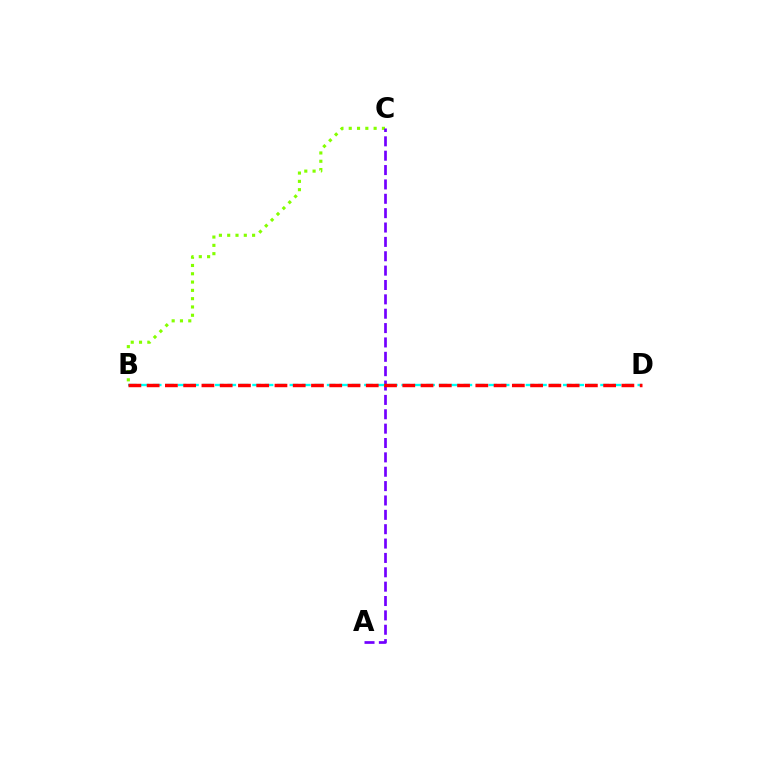{('B', 'C'): [{'color': '#84ff00', 'line_style': 'dotted', 'thickness': 2.25}], ('A', 'C'): [{'color': '#7200ff', 'line_style': 'dashed', 'thickness': 1.95}], ('B', 'D'): [{'color': '#00fff6', 'line_style': 'dashed', 'thickness': 1.69}, {'color': '#ff0000', 'line_style': 'dashed', 'thickness': 2.48}]}